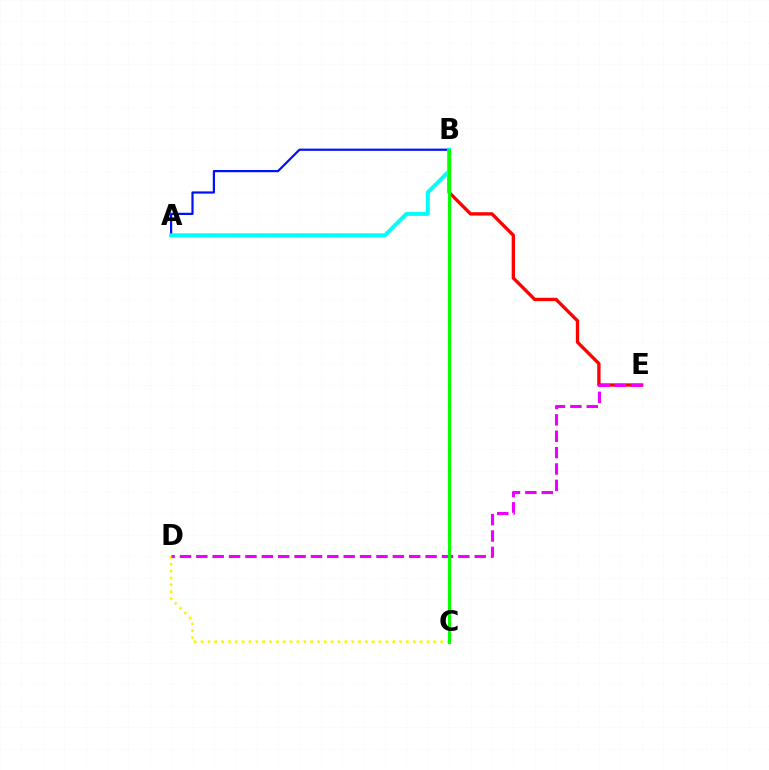{('C', 'D'): [{'color': '#fcf500', 'line_style': 'dotted', 'thickness': 1.86}], ('B', 'E'): [{'color': '#ff0000', 'line_style': 'solid', 'thickness': 2.4}], ('D', 'E'): [{'color': '#ee00ff', 'line_style': 'dashed', 'thickness': 2.22}], ('A', 'B'): [{'color': '#0010ff', 'line_style': 'solid', 'thickness': 1.59}, {'color': '#00fff6', 'line_style': 'solid', 'thickness': 2.88}], ('B', 'C'): [{'color': '#08ff00', 'line_style': 'solid', 'thickness': 2.25}]}